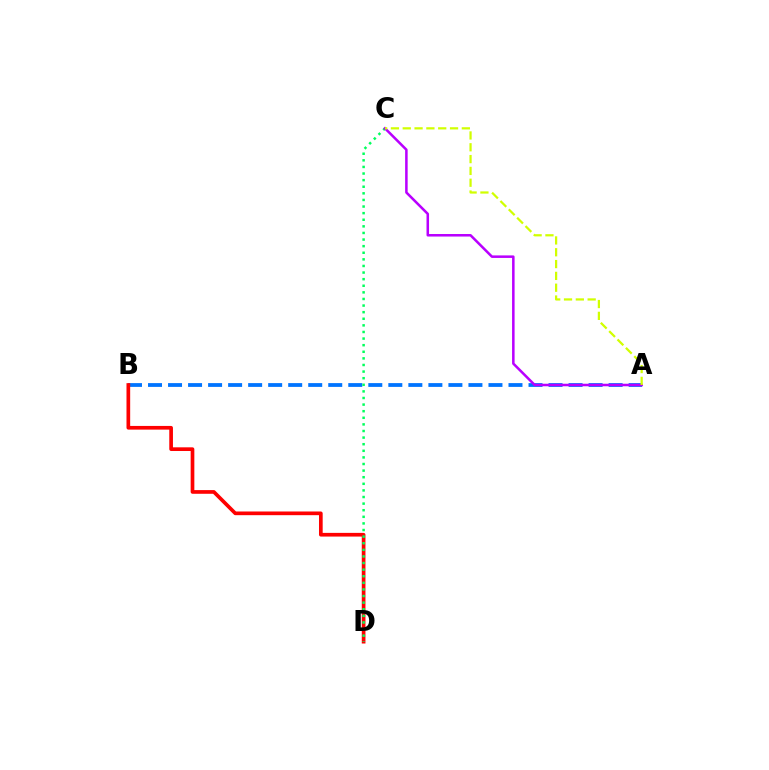{('A', 'B'): [{'color': '#0074ff', 'line_style': 'dashed', 'thickness': 2.72}], ('B', 'D'): [{'color': '#ff0000', 'line_style': 'solid', 'thickness': 2.65}], ('C', 'D'): [{'color': '#00ff5c', 'line_style': 'dotted', 'thickness': 1.79}], ('A', 'C'): [{'color': '#b900ff', 'line_style': 'solid', 'thickness': 1.82}, {'color': '#d1ff00', 'line_style': 'dashed', 'thickness': 1.61}]}